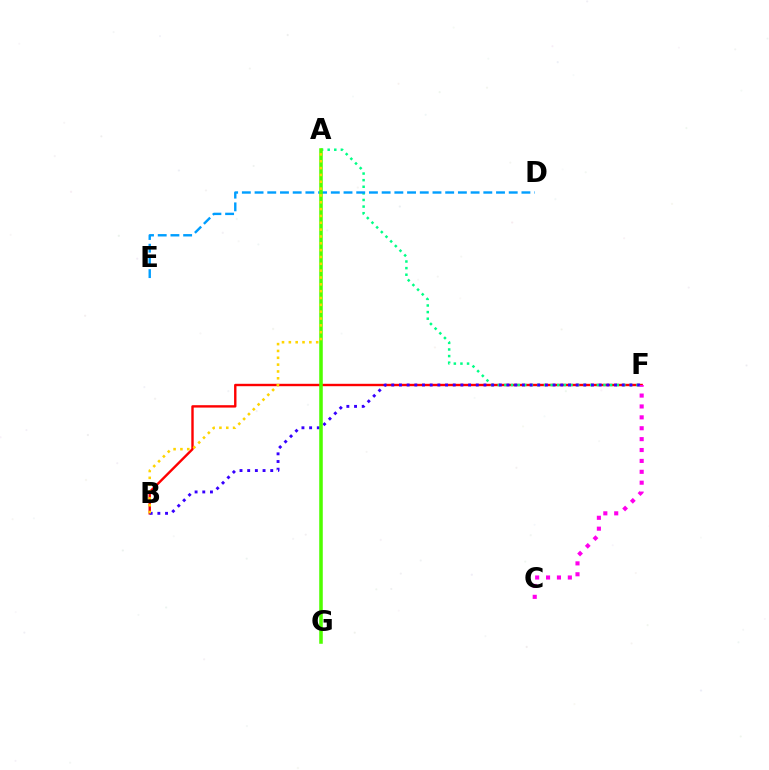{('B', 'F'): [{'color': '#ff0000', 'line_style': 'solid', 'thickness': 1.73}, {'color': '#3700ff', 'line_style': 'dotted', 'thickness': 2.09}], ('A', 'F'): [{'color': '#00ff86', 'line_style': 'dotted', 'thickness': 1.79}], ('D', 'E'): [{'color': '#009eff', 'line_style': 'dashed', 'thickness': 1.73}], ('A', 'G'): [{'color': '#4fff00', 'line_style': 'solid', 'thickness': 2.56}], ('C', 'F'): [{'color': '#ff00ed', 'line_style': 'dotted', 'thickness': 2.96}], ('A', 'B'): [{'color': '#ffd500', 'line_style': 'dotted', 'thickness': 1.86}]}